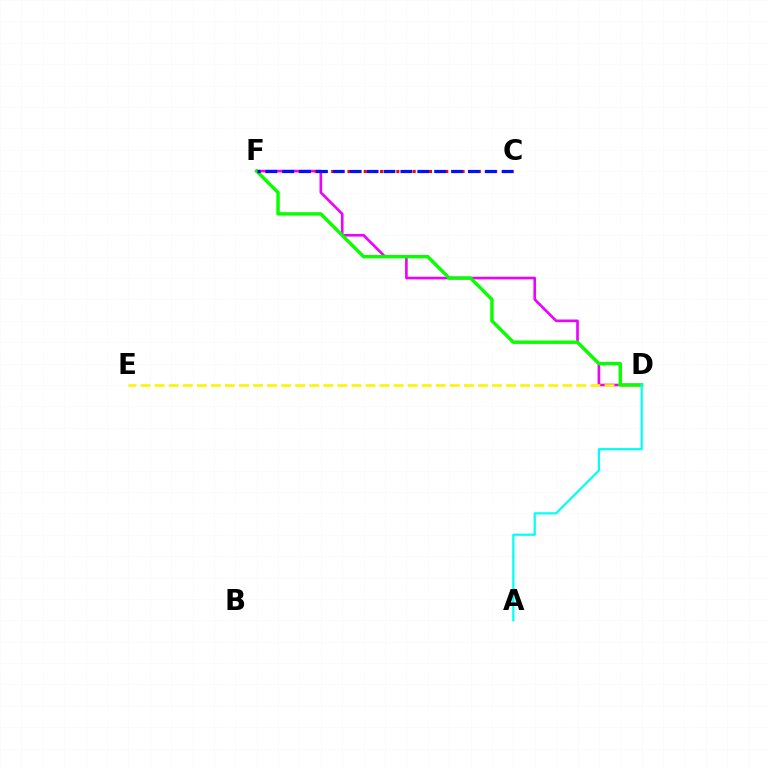{('D', 'F'): [{'color': '#ee00ff', 'line_style': 'solid', 'thickness': 1.9}, {'color': '#08ff00', 'line_style': 'solid', 'thickness': 2.47}], ('D', 'E'): [{'color': '#fcf500', 'line_style': 'dashed', 'thickness': 1.91}], ('C', 'F'): [{'color': '#ff0000', 'line_style': 'dotted', 'thickness': 2.21}, {'color': '#0010ff', 'line_style': 'dashed', 'thickness': 2.29}], ('A', 'D'): [{'color': '#00fff6', 'line_style': 'solid', 'thickness': 1.6}]}